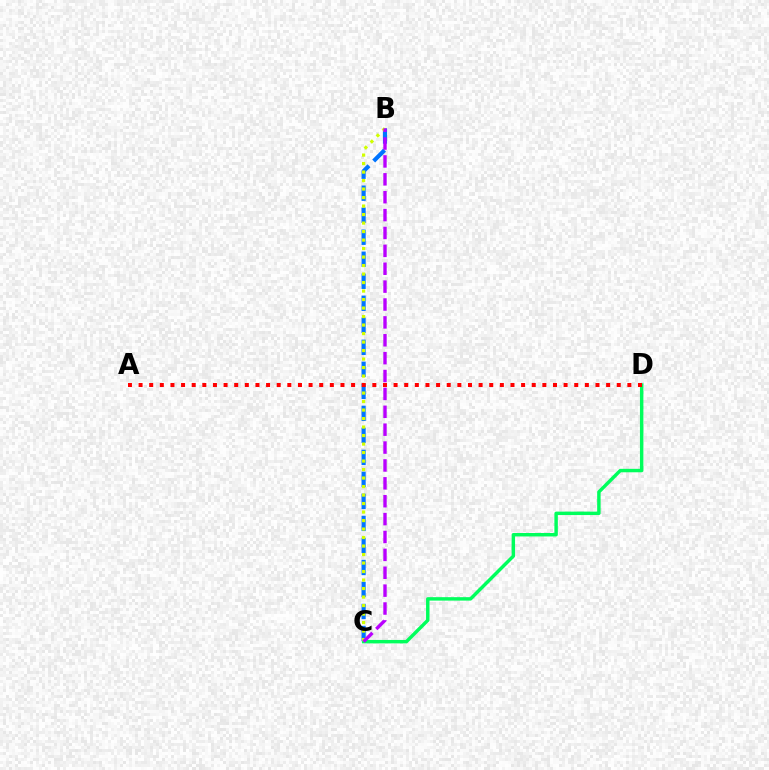{('C', 'D'): [{'color': '#00ff5c', 'line_style': 'solid', 'thickness': 2.48}], ('B', 'C'): [{'color': '#0074ff', 'line_style': 'dashed', 'thickness': 2.99}, {'color': '#d1ff00', 'line_style': 'dotted', 'thickness': 2.31}, {'color': '#b900ff', 'line_style': 'dashed', 'thickness': 2.43}], ('A', 'D'): [{'color': '#ff0000', 'line_style': 'dotted', 'thickness': 2.89}]}